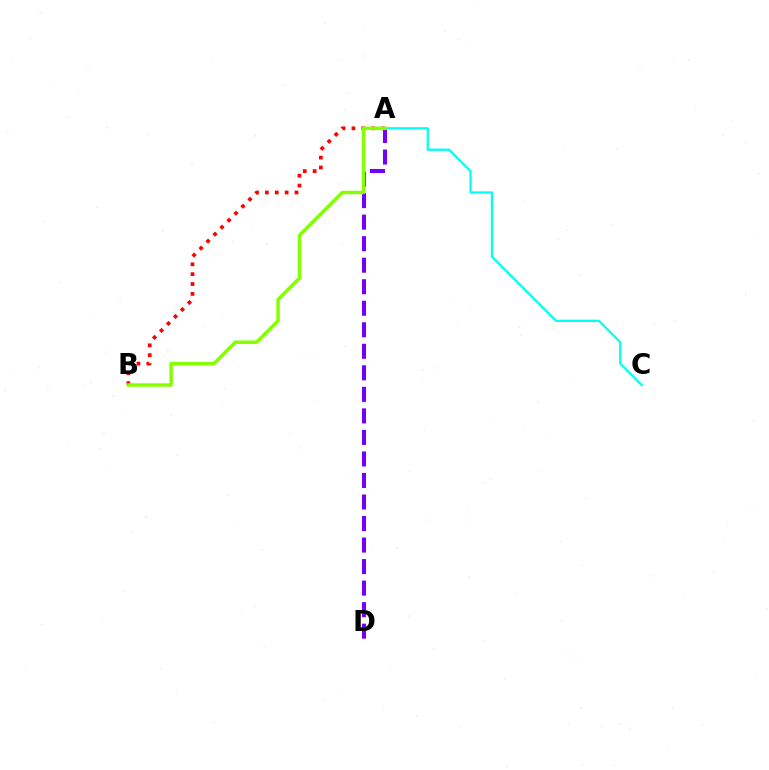{('A', 'D'): [{'color': '#7200ff', 'line_style': 'dashed', 'thickness': 2.92}], ('A', 'C'): [{'color': '#00fff6', 'line_style': 'solid', 'thickness': 1.64}], ('A', 'B'): [{'color': '#ff0000', 'line_style': 'dotted', 'thickness': 2.68}, {'color': '#84ff00', 'line_style': 'solid', 'thickness': 2.49}]}